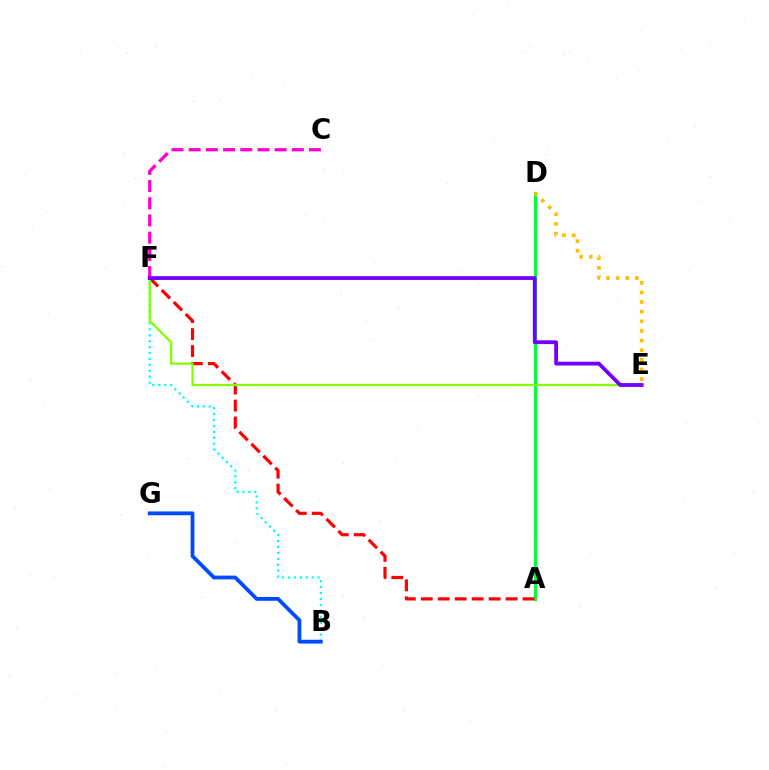{('B', 'F'): [{'color': '#00fff6', 'line_style': 'dotted', 'thickness': 1.61}], ('A', 'D'): [{'color': '#00ff39', 'line_style': 'solid', 'thickness': 2.27}], ('B', 'G'): [{'color': '#004bff', 'line_style': 'solid', 'thickness': 2.72}], ('C', 'F'): [{'color': '#ff00cf', 'line_style': 'dashed', 'thickness': 2.34}], ('D', 'E'): [{'color': '#ffbd00', 'line_style': 'dotted', 'thickness': 2.62}], ('A', 'F'): [{'color': '#ff0000', 'line_style': 'dashed', 'thickness': 2.3}], ('E', 'F'): [{'color': '#84ff00', 'line_style': 'solid', 'thickness': 1.62}, {'color': '#7200ff', 'line_style': 'solid', 'thickness': 2.74}]}